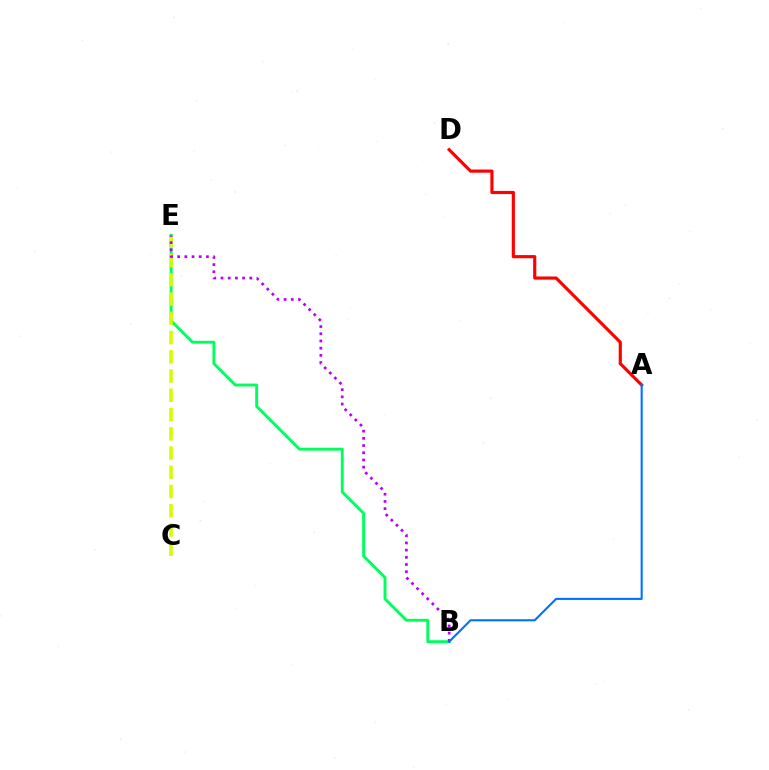{('B', 'E'): [{'color': '#00ff5c', 'line_style': 'solid', 'thickness': 2.09}, {'color': '#b900ff', 'line_style': 'dotted', 'thickness': 1.95}], ('C', 'E'): [{'color': '#d1ff00', 'line_style': 'dashed', 'thickness': 2.61}], ('A', 'D'): [{'color': '#ff0000', 'line_style': 'solid', 'thickness': 2.27}], ('A', 'B'): [{'color': '#0074ff', 'line_style': 'solid', 'thickness': 1.53}]}